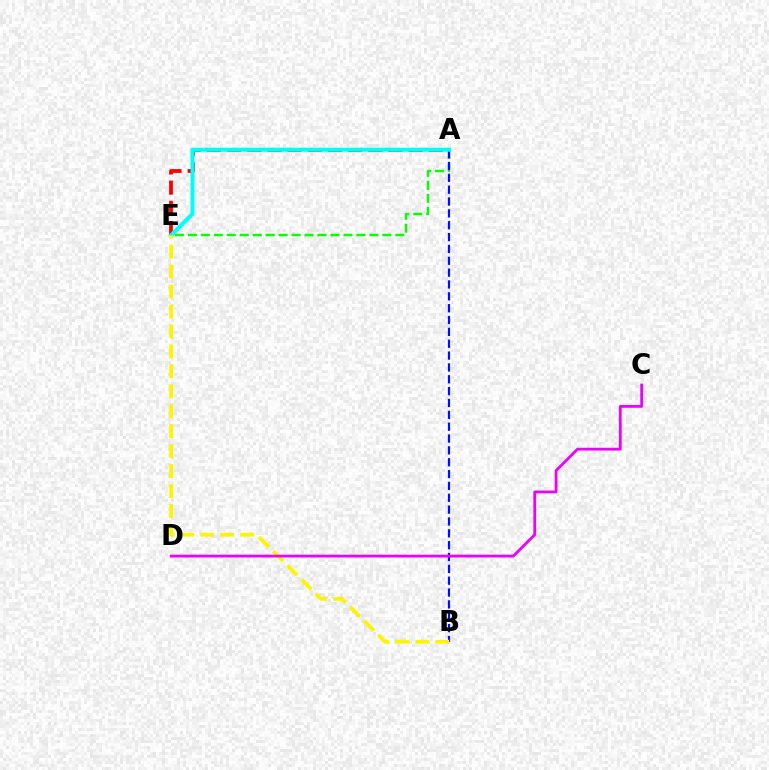{('A', 'E'): [{'color': '#08ff00', 'line_style': 'dashed', 'thickness': 1.76}, {'color': '#ff0000', 'line_style': 'dashed', 'thickness': 2.74}, {'color': '#00fff6', 'line_style': 'solid', 'thickness': 2.88}], ('A', 'B'): [{'color': '#0010ff', 'line_style': 'dashed', 'thickness': 1.61}], ('B', 'E'): [{'color': '#fcf500', 'line_style': 'dashed', 'thickness': 2.71}], ('C', 'D'): [{'color': '#ee00ff', 'line_style': 'solid', 'thickness': 2.0}]}